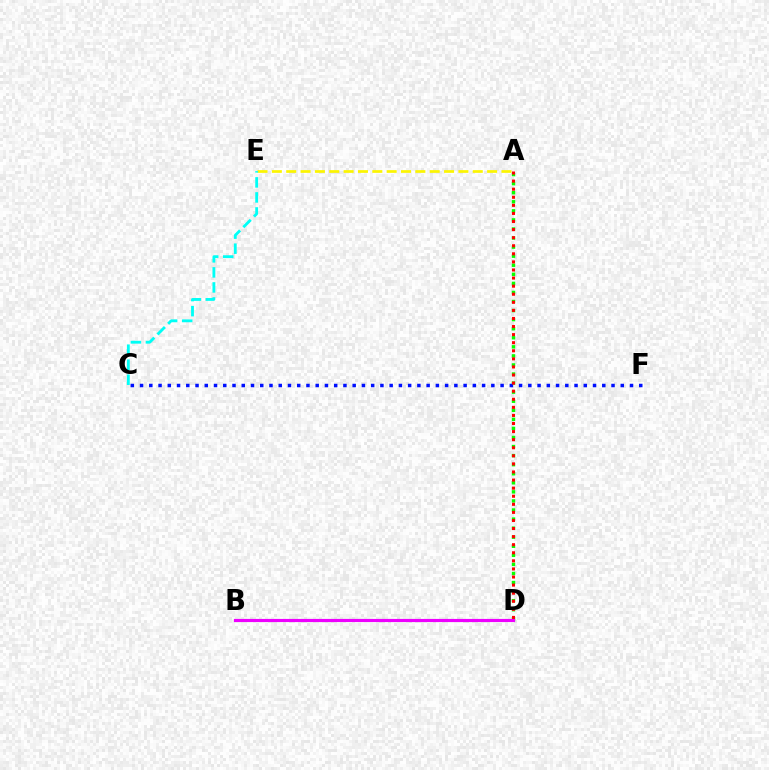{('A', 'D'): [{'color': '#08ff00', 'line_style': 'dotted', 'thickness': 2.46}, {'color': '#ff0000', 'line_style': 'dotted', 'thickness': 2.2}], ('A', 'E'): [{'color': '#fcf500', 'line_style': 'dashed', 'thickness': 1.95}], ('C', 'F'): [{'color': '#0010ff', 'line_style': 'dotted', 'thickness': 2.51}], ('C', 'E'): [{'color': '#00fff6', 'line_style': 'dashed', 'thickness': 2.04}], ('B', 'D'): [{'color': '#ee00ff', 'line_style': 'solid', 'thickness': 2.28}]}